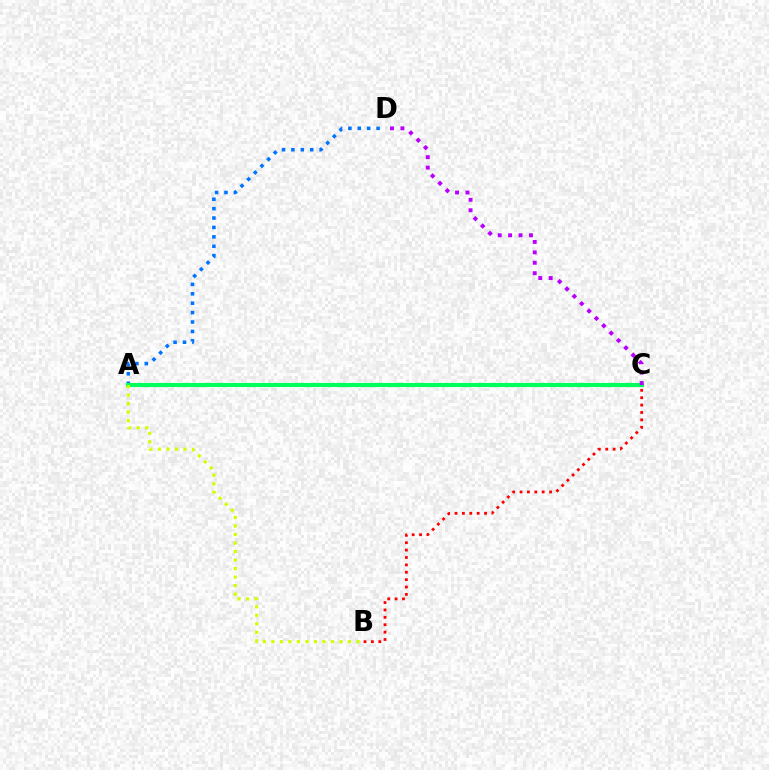{('A', 'D'): [{'color': '#0074ff', 'line_style': 'dotted', 'thickness': 2.56}], ('A', 'C'): [{'color': '#00ff5c', 'line_style': 'solid', 'thickness': 2.96}], ('B', 'C'): [{'color': '#ff0000', 'line_style': 'dotted', 'thickness': 2.01}], ('C', 'D'): [{'color': '#b900ff', 'line_style': 'dotted', 'thickness': 2.83}], ('A', 'B'): [{'color': '#d1ff00', 'line_style': 'dotted', 'thickness': 2.31}]}